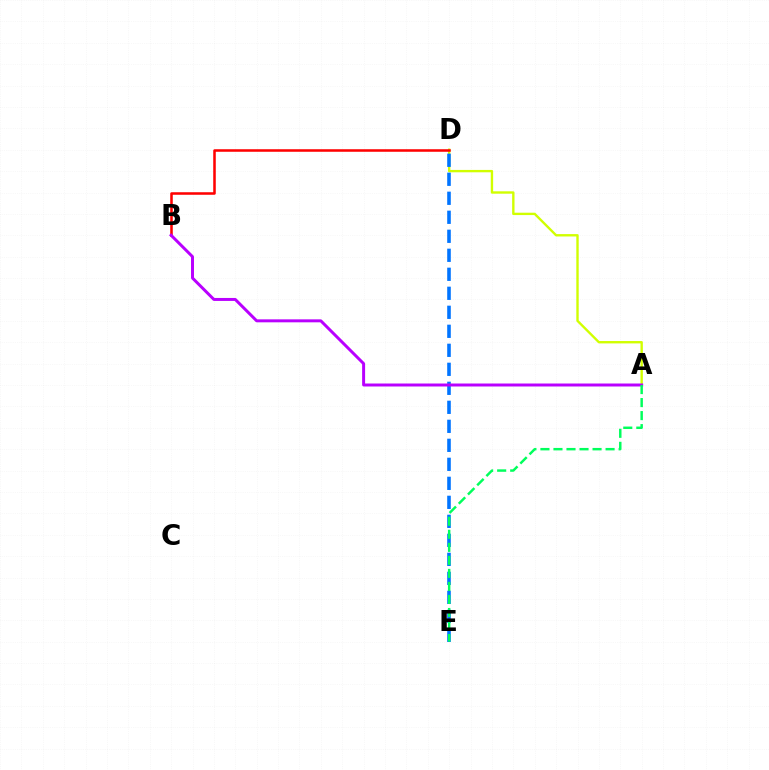{('A', 'D'): [{'color': '#d1ff00', 'line_style': 'solid', 'thickness': 1.71}], ('B', 'D'): [{'color': '#ff0000', 'line_style': 'solid', 'thickness': 1.83}], ('D', 'E'): [{'color': '#0074ff', 'line_style': 'dashed', 'thickness': 2.58}], ('A', 'B'): [{'color': '#b900ff', 'line_style': 'solid', 'thickness': 2.14}], ('A', 'E'): [{'color': '#00ff5c', 'line_style': 'dashed', 'thickness': 1.77}]}